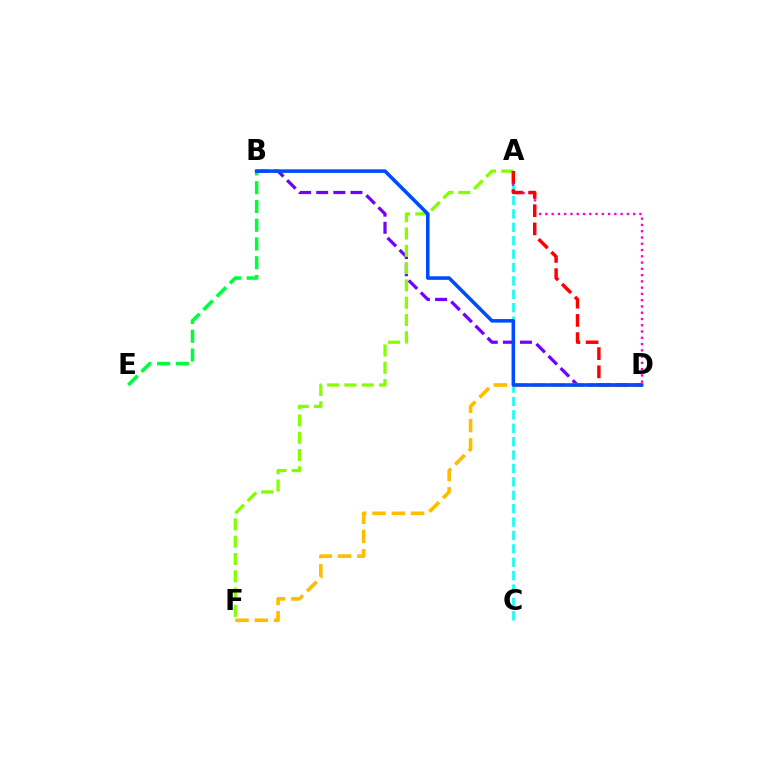{('A', 'C'): [{'color': '#00fff6', 'line_style': 'dashed', 'thickness': 1.82}], ('B', 'D'): [{'color': '#7200ff', 'line_style': 'dashed', 'thickness': 2.32}, {'color': '#004bff', 'line_style': 'solid', 'thickness': 2.57}], ('B', 'E'): [{'color': '#00ff39', 'line_style': 'dashed', 'thickness': 2.55}], ('A', 'F'): [{'color': '#84ff00', 'line_style': 'dashed', 'thickness': 2.35}], ('D', 'F'): [{'color': '#ffbd00', 'line_style': 'dashed', 'thickness': 2.62}], ('A', 'D'): [{'color': '#ff00cf', 'line_style': 'dotted', 'thickness': 1.7}, {'color': '#ff0000', 'line_style': 'dashed', 'thickness': 2.47}]}